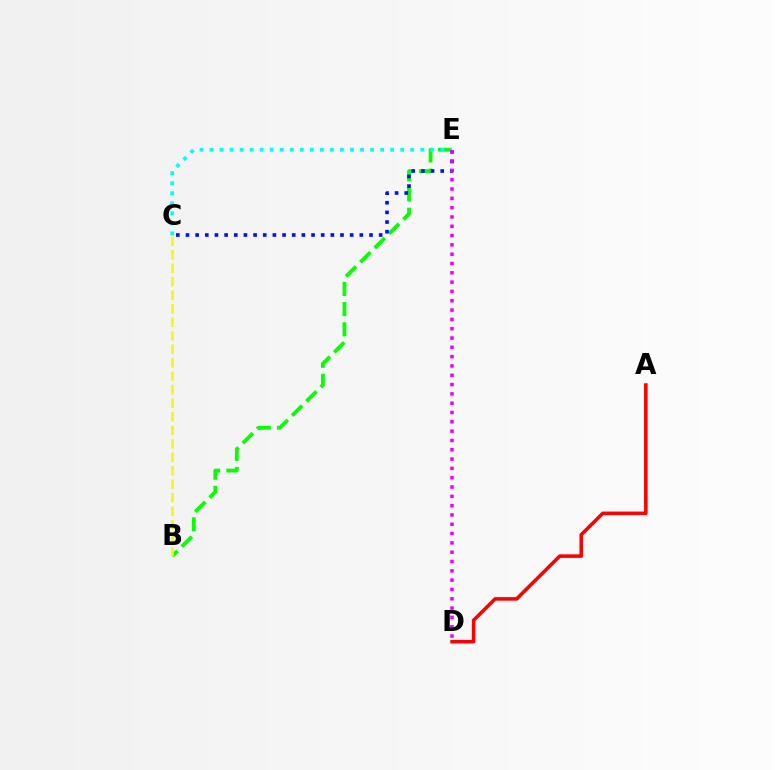{('B', 'E'): [{'color': '#08ff00', 'line_style': 'dashed', 'thickness': 2.74}], ('C', 'E'): [{'color': '#00fff6', 'line_style': 'dotted', 'thickness': 2.73}, {'color': '#0010ff', 'line_style': 'dotted', 'thickness': 2.62}], ('D', 'E'): [{'color': '#ee00ff', 'line_style': 'dotted', 'thickness': 2.53}], ('A', 'D'): [{'color': '#ff0000', 'line_style': 'solid', 'thickness': 2.57}], ('B', 'C'): [{'color': '#fcf500', 'line_style': 'dashed', 'thickness': 1.83}]}